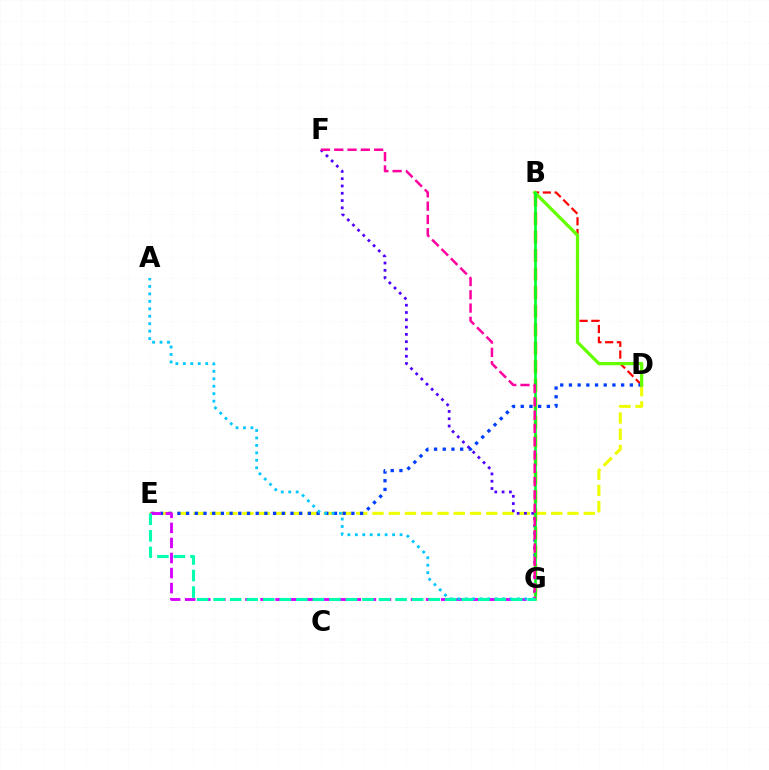{('D', 'E'): [{'color': '#eeff00', 'line_style': 'dashed', 'thickness': 2.21}, {'color': '#003fff', 'line_style': 'dotted', 'thickness': 2.36}], ('B', 'G'): [{'color': '#ff8800', 'line_style': 'dashed', 'thickness': 2.52}, {'color': '#00ff27', 'line_style': 'solid', 'thickness': 1.91}], ('B', 'D'): [{'color': '#ff0000', 'line_style': 'dashed', 'thickness': 1.59}, {'color': '#66ff00', 'line_style': 'solid', 'thickness': 2.35}], ('F', 'G'): [{'color': '#4f00ff', 'line_style': 'dotted', 'thickness': 1.98}, {'color': '#ff00a0', 'line_style': 'dashed', 'thickness': 1.81}], ('E', 'G'): [{'color': '#d600ff', 'line_style': 'dashed', 'thickness': 2.05}, {'color': '#00ffaf', 'line_style': 'dashed', 'thickness': 2.25}], ('A', 'G'): [{'color': '#00c7ff', 'line_style': 'dotted', 'thickness': 2.02}]}